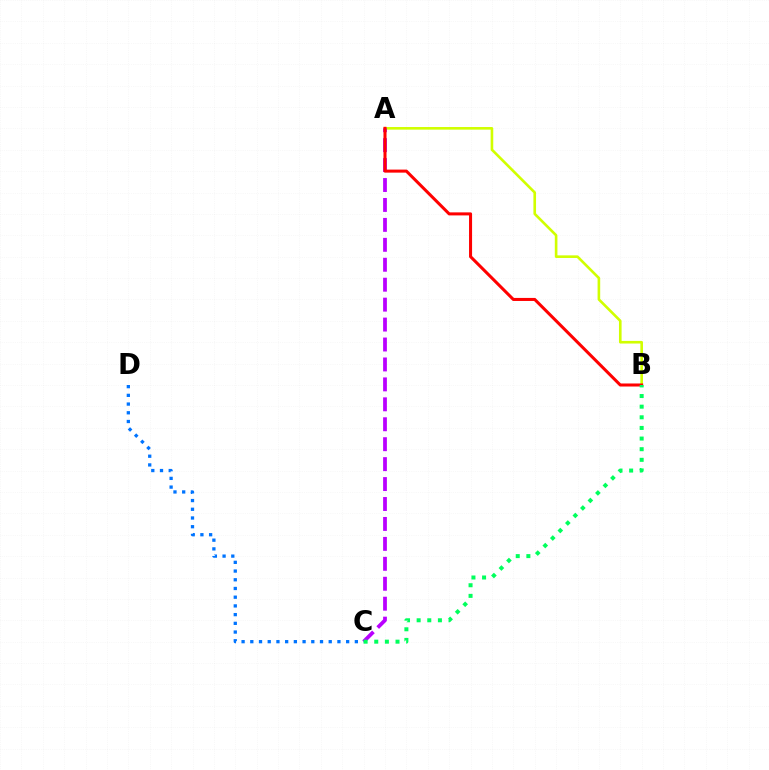{('A', 'B'): [{'color': '#d1ff00', 'line_style': 'solid', 'thickness': 1.89}, {'color': '#ff0000', 'line_style': 'solid', 'thickness': 2.19}], ('A', 'C'): [{'color': '#b900ff', 'line_style': 'dashed', 'thickness': 2.71}], ('C', 'D'): [{'color': '#0074ff', 'line_style': 'dotted', 'thickness': 2.37}], ('B', 'C'): [{'color': '#00ff5c', 'line_style': 'dotted', 'thickness': 2.89}]}